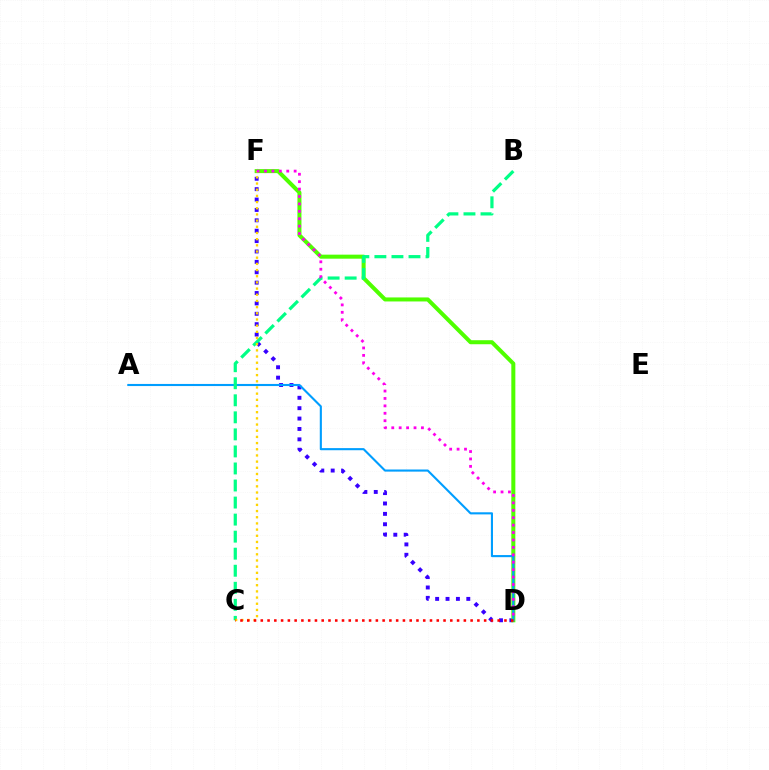{('D', 'F'): [{'color': '#3700ff', 'line_style': 'dotted', 'thickness': 2.82}, {'color': '#4fff00', 'line_style': 'solid', 'thickness': 2.9}, {'color': '#ff00ed', 'line_style': 'dotted', 'thickness': 2.02}], ('A', 'D'): [{'color': '#009eff', 'line_style': 'solid', 'thickness': 1.52}], ('B', 'C'): [{'color': '#00ff86', 'line_style': 'dashed', 'thickness': 2.32}], ('C', 'F'): [{'color': '#ffd500', 'line_style': 'dotted', 'thickness': 1.68}], ('C', 'D'): [{'color': '#ff0000', 'line_style': 'dotted', 'thickness': 1.84}]}